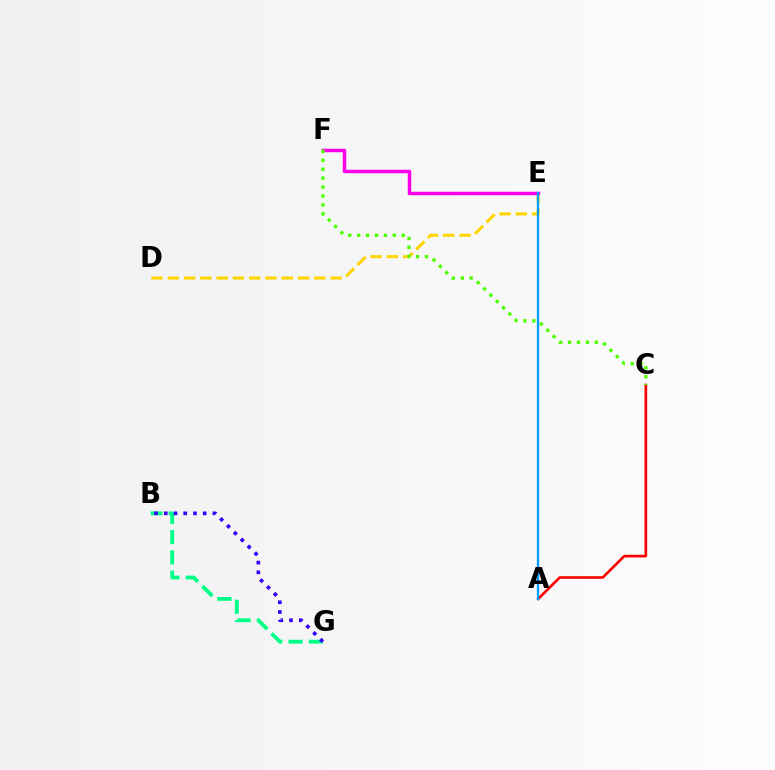{('A', 'C'): [{'color': '#ff0000', 'line_style': 'solid', 'thickness': 1.9}], ('D', 'E'): [{'color': '#ffd500', 'line_style': 'dashed', 'thickness': 2.21}], ('B', 'G'): [{'color': '#00ff86', 'line_style': 'dashed', 'thickness': 2.75}, {'color': '#3700ff', 'line_style': 'dotted', 'thickness': 2.64}], ('E', 'F'): [{'color': '#ff00ed', 'line_style': 'solid', 'thickness': 2.5}], ('C', 'F'): [{'color': '#4fff00', 'line_style': 'dotted', 'thickness': 2.42}], ('A', 'E'): [{'color': '#009eff', 'line_style': 'solid', 'thickness': 1.67}]}